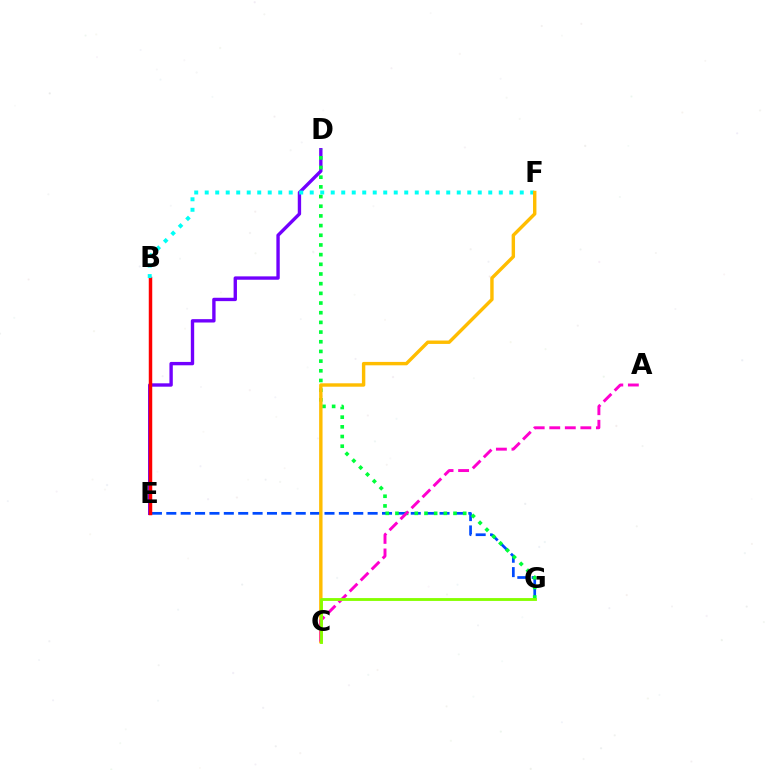{('E', 'G'): [{'color': '#004bff', 'line_style': 'dashed', 'thickness': 1.95}], ('D', 'E'): [{'color': '#7200ff', 'line_style': 'solid', 'thickness': 2.42}], ('D', 'G'): [{'color': '#00ff39', 'line_style': 'dotted', 'thickness': 2.63}], ('B', 'E'): [{'color': '#ff0000', 'line_style': 'solid', 'thickness': 2.5}], ('B', 'F'): [{'color': '#00fff6', 'line_style': 'dotted', 'thickness': 2.85}], ('C', 'F'): [{'color': '#ffbd00', 'line_style': 'solid', 'thickness': 2.45}], ('A', 'C'): [{'color': '#ff00cf', 'line_style': 'dashed', 'thickness': 2.11}], ('C', 'G'): [{'color': '#84ff00', 'line_style': 'solid', 'thickness': 2.05}]}